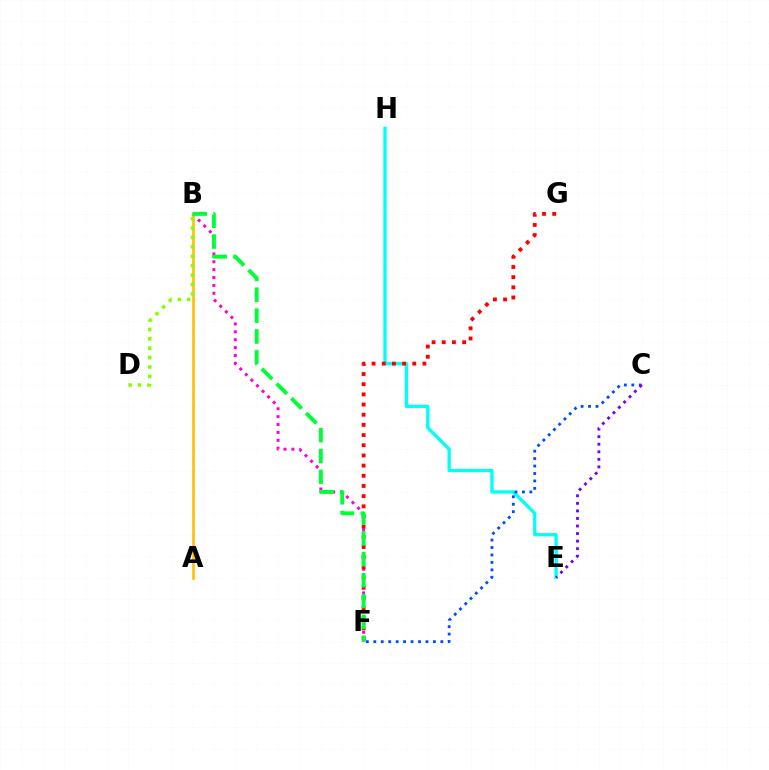{('B', 'F'): [{'color': '#ff00cf', 'line_style': 'dotted', 'thickness': 2.14}, {'color': '#00ff39', 'line_style': 'dashed', 'thickness': 2.84}], ('A', 'B'): [{'color': '#ffbd00', 'line_style': 'solid', 'thickness': 1.86}], ('B', 'D'): [{'color': '#84ff00', 'line_style': 'dotted', 'thickness': 2.55}], ('E', 'H'): [{'color': '#00fff6', 'line_style': 'solid', 'thickness': 2.39}], ('F', 'G'): [{'color': '#ff0000', 'line_style': 'dotted', 'thickness': 2.77}], ('C', 'F'): [{'color': '#004bff', 'line_style': 'dotted', 'thickness': 2.02}], ('C', 'E'): [{'color': '#7200ff', 'line_style': 'dotted', 'thickness': 2.05}]}